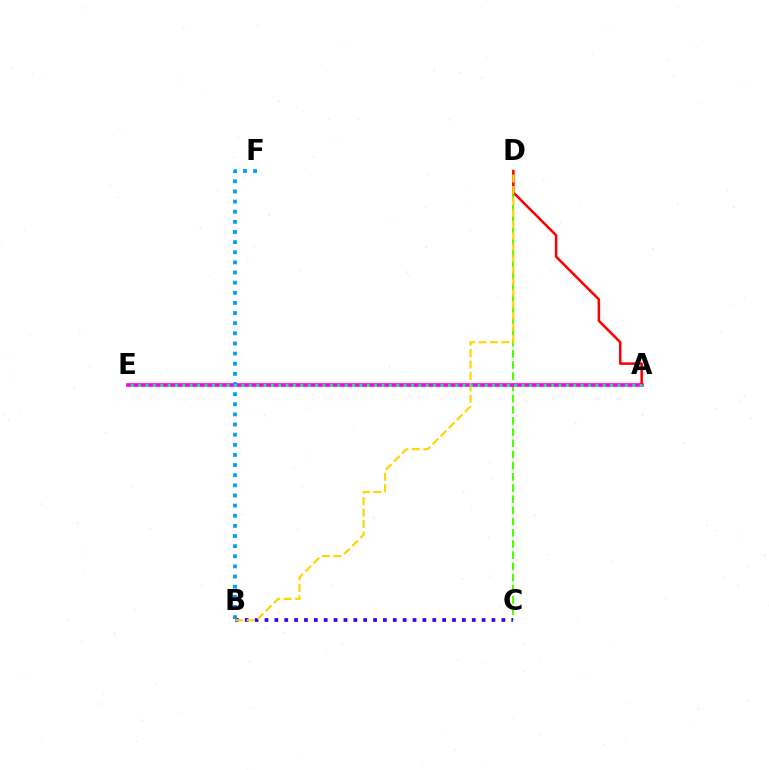{('C', 'D'): [{'color': '#4fff00', 'line_style': 'dashed', 'thickness': 1.52}], ('A', 'E'): [{'color': '#ff00ed', 'line_style': 'solid', 'thickness': 2.64}, {'color': '#00ff86', 'line_style': 'dotted', 'thickness': 2.0}], ('B', 'C'): [{'color': '#3700ff', 'line_style': 'dotted', 'thickness': 2.68}], ('A', 'D'): [{'color': '#ff0000', 'line_style': 'solid', 'thickness': 1.82}], ('B', 'D'): [{'color': '#ffd500', 'line_style': 'dashed', 'thickness': 1.55}], ('B', 'F'): [{'color': '#009eff', 'line_style': 'dotted', 'thickness': 2.75}]}